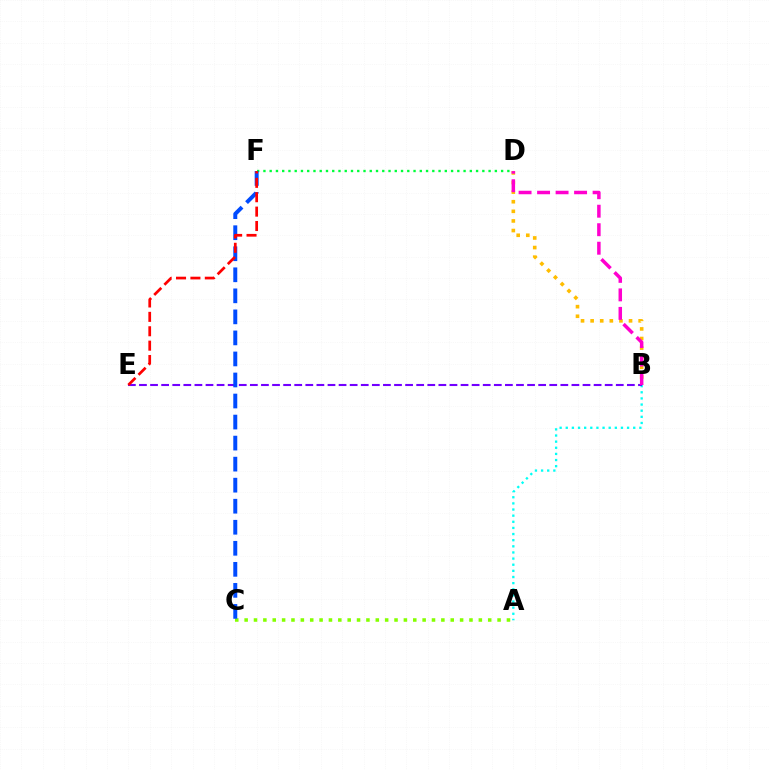{('A', 'C'): [{'color': '#84ff00', 'line_style': 'dotted', 'thickness': 2.55}], ('D', 'F'): [{'color': '#00ff39', 'line_style': 'dotted', 'thickness': 1.7}], ('A', 'B'): [{'color': '#00fff6', 'line_style': 'dotted', 'thickness': 1.67}], ('B', 'E'): [{'color': '#7200ff', 'line_style': 'dashed', 'thickness': 1.51}], ('C', 'F'): [{'color': '#004bff', 'line_style': 'dashed', 'thickness': 2.86}], ('B', 'D'): [{'color': '#ffbd00', 'line_style': 'dotted', 'thickness': 2.61}, {'color': '#ff00cf', 'line_style': 'dashed', 'thickness': 2.51}], ('E', 'F'): [{'color': '#ff0000', 'line_style': 'dashed', 'thickness': 1.96}]}